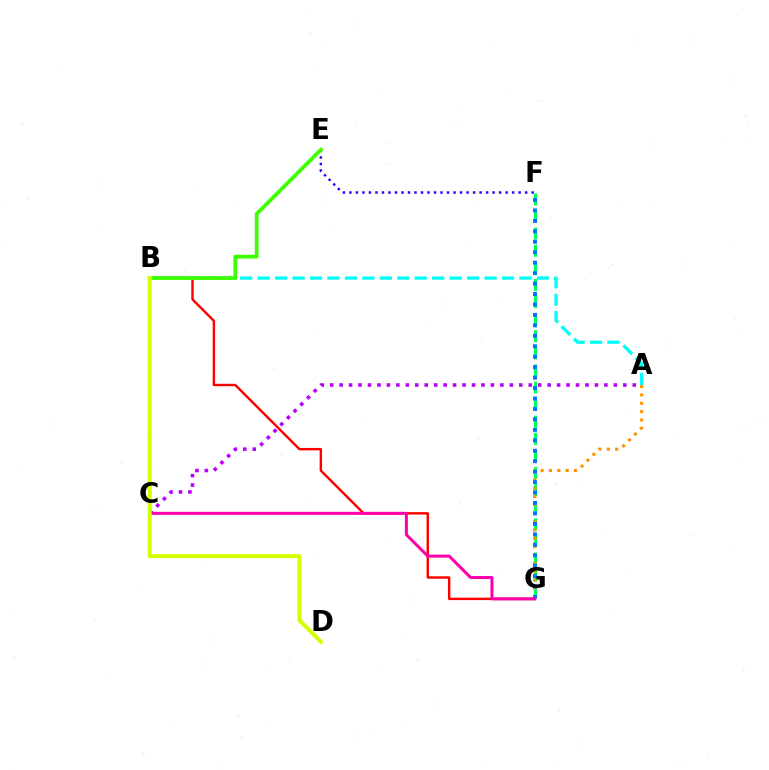{('E', 'F'): [{'color': '#2500ff', 'line_style': 'dotted', 'thickness': 1.77}], ('B', 'G'): [{'color': '#ff0000', 'line_style': 'solid', 'thickness': 1.74}], ('F', 'G'): [{'color': '#00ff5c', 'line_style': 'dashed', 'thickness': 2.32}, {'color': '#0074ff', 'line_style': 'dotted', 'thickness': 2.84}], ('A', 'B'): [{'color': '#00fff6', 'line_style': 'dashed', 'thickness': 2.37}], ('A', 'G'): [{'color': '#ff9400', 'line_style': 'dotted', 'thickness': 2.27}], ('B', 'E'): [{'color': '#3dff00', 'line_style': 'solid', 'thickness': 2.69}], ('C', 'G'): [{'color': '#ff00ac', 'line_style': 'solid', 'thickness': 2.17}], ('A', 'C'): [{'color': '#b900ff', 'line_style': 'dotted', 'thickness': 2.57}], ('B', 'D'): [{'color': '#d1ff00', 'line_style': 'solid', 'thickness': 2.88}]}